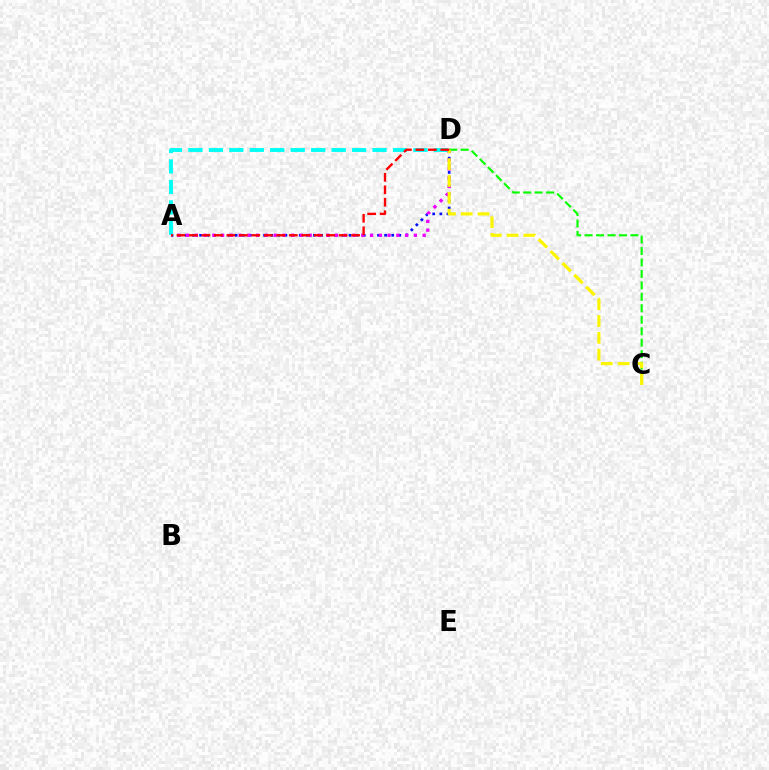{('A', 'D'): [{'color': '#0010ff', 'line_style': 'dotted', 'thickness': 1.93}, {'color': '#00fff6', 'line_style': 'dashed', 'thickness': 2.78}, {'color': '#ee00ff', 'line_style': 'dotted', 'thickness': 2.38}, {'color': '#ff0000', 'line_style': 'dashed', 'thickness': 1.7}], ('C', 'D'): [{'color': '#08ff00', 'line_style': 'dashed', 'thickness': 1.56}, {'color': '#fcf500', 'line_style': 'dashed', 'thickness': 2.28}]}